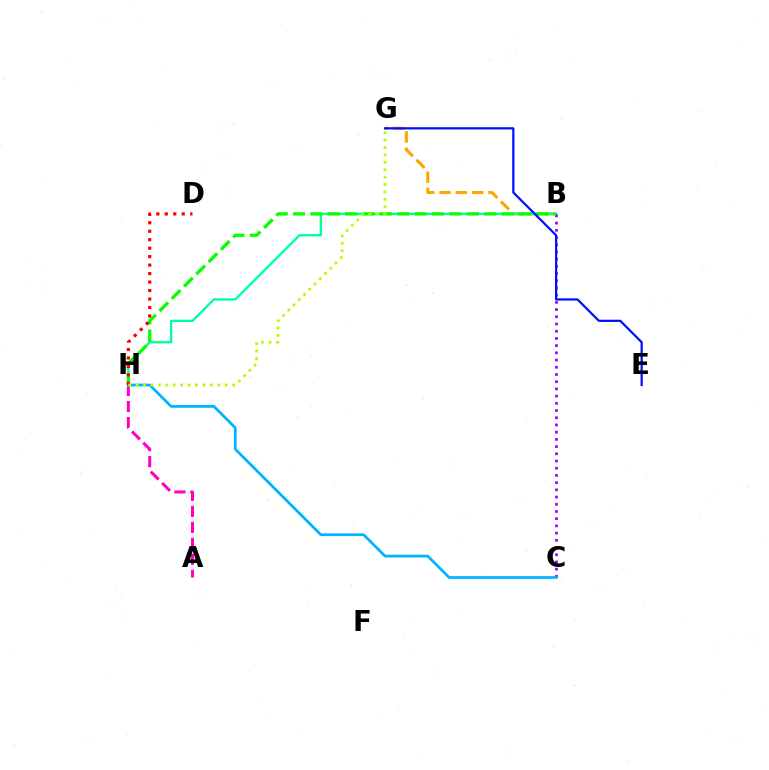{('B', 'G'): [{'color': '#ffa500', 'line_style': 'dashed', 'thickness': 2.22}], ('A', 'H'): [{'color': '#ff00bd', 'line_style': 'dashed', 'thickness': 2.17}], ('B', 'H'): [{'color': '#00ff9d', 'line_style': 'solid', 'thickness': 1.69}, {'color': '#08ff00', 'line_style': 'dashed', 'thickness': 2.36}], ('B', 'C'): [{'color': '#9b00ff', 'line_style': 'dotted', 'thickness': 1.96}], ('C', 'H'): [{'color': '#00b5ff', 'line_style': 'solid', 'thickness': 1.98}], ('E', 'G'): [{'color': '#0010ff', 'line_style': 'solid', 'thickness': 1.6}], ('D', 'H'): [{'color': '#ff0000', 'line_style': 'dotted', 'thickness': 2.3}], ('G', 'H'): [{'color': '#b3ff00', 'line_style': 'dotted', 'thickness': 2.02}]}